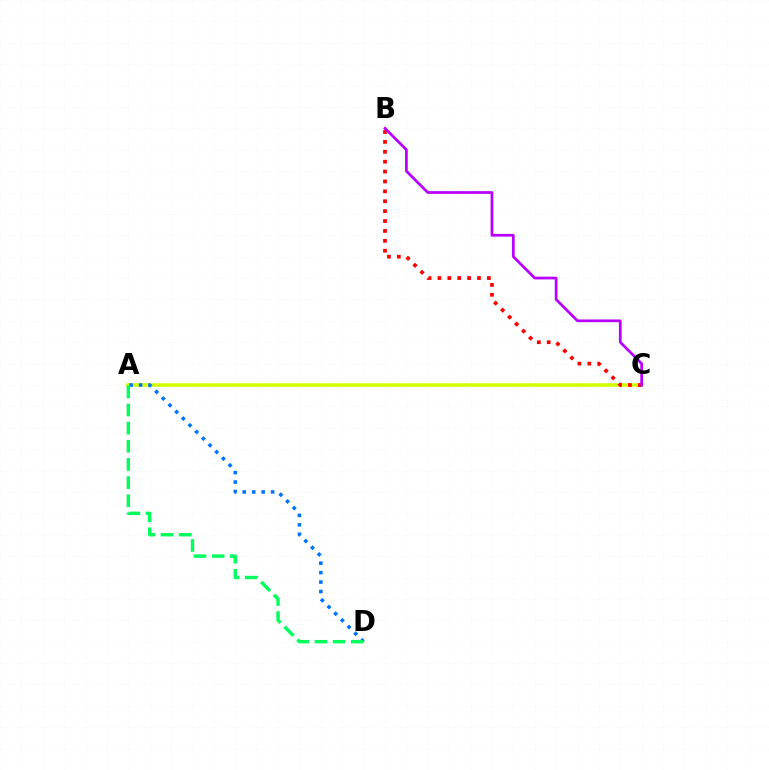{('A', 'C'): [{'color': '#d1ff00', 'line_style': 'solid', 'thickness': 2.54}], ('B', 'C'): [{'color': '#ff0000', 'line_style': 'dotted', 'thickness': 2.69}, {'color': '#b900ff', 'line_style': 'solid', 'thickness': 1.97}], ('A', 'D'): [{'color': '#0074ff', 'line_style': 'dotted', 'thickness': 2.57}, {'color': '#00ff5c', 'line_style': 'dashed', 'thickness': 2.47}]}